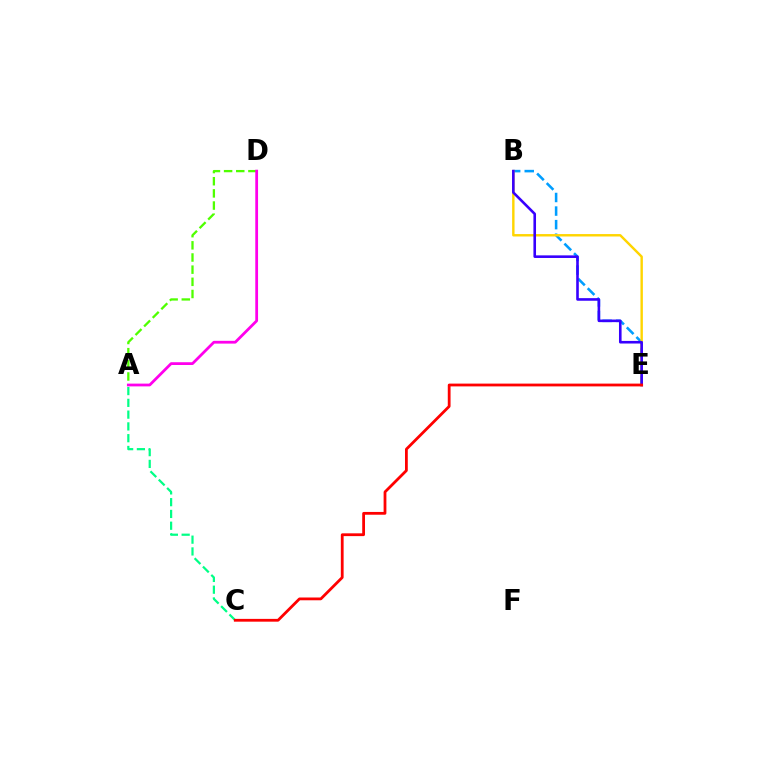{('A', 'D'): [{'color': '#4fff00', 'line_style': 'dashed', 'thickness': 1.65}, {'color': '#ff00ed', 'line_style': 'solid', 'thickness': 2.0}], ('B', 'E'): [{'color': '#009eff', 'line_style': 'dashed', 'thickness': 1.84}, {'color': '#ffd500', 'line_style': 'solid', 'thickness': 1.74}, {'color': '#3700ff', 'line_style': 'solid', 'thickness': 1.87}], ('A', 'C'): [{'color': '#00ff86', 'line_style': 'dashed', 'thickness': 1.6}], ('C', 'E'): [{'color': '#ff0000', 'line_style': 'solid', 'thickness': 2.01}]}